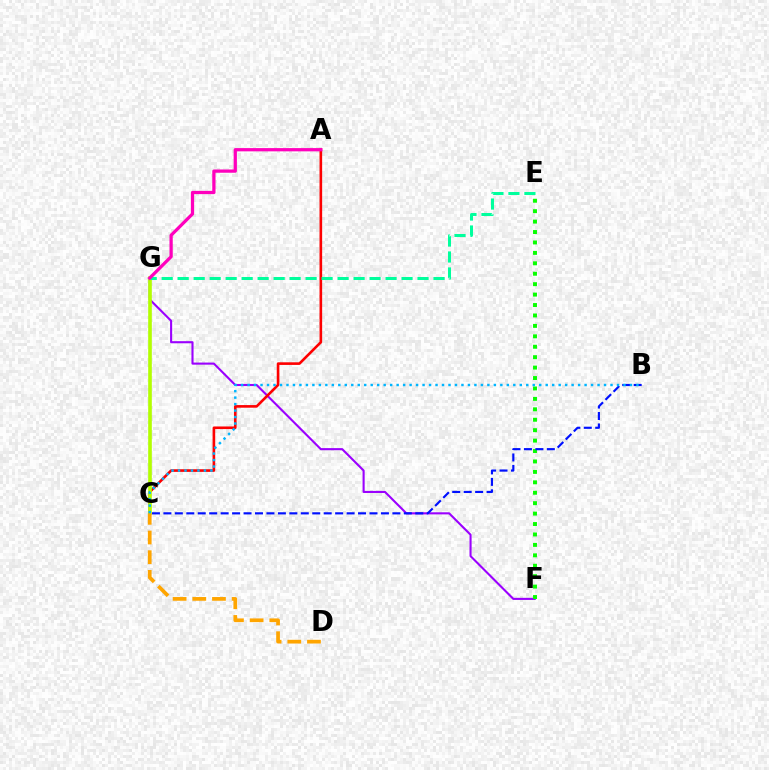{('F', 'G'): [{'color': '#9b00ff', 'line_style': 'solid', 'thickness': 1.51}], ('E', 'F'): [{'color': '#08ff00', 'line_style': 'dotted', 'thickness': 2.83}], ('A', 'C'): [{'color': '#ff0000', 'line_style': 'solid', 'thickness': 1.89}], ('C', 'G'): [{'color': '#b3ff00', 'line_style': 'solid', 'thickness': 2.61}], ('C', 'D'): [{'color': '#ffa500', 'line_style': 'dashed', 'thickness': 2.67}], ('B', 'C'): [{'color': '#0010ff', 'line_style': 'dashed', 'thickness': 1.56}, {'color': '#00b5ff', 'line_style': 'dotted', 'thickness': 1.76}], ('E', 'G'): [{'color': '#00ff9d', 'line_style': 'dashed', 'thickness': 2.17}], ('A', 'G'): [{'color': '#ff00bd', 'line_style': 'solid', 'thickness': 2.34}]}